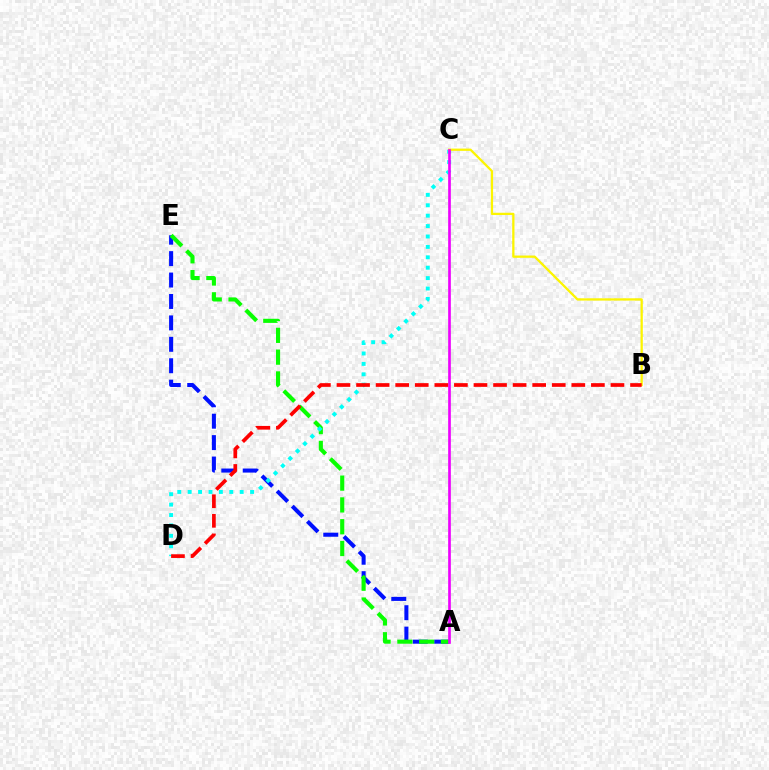{('A', 'E'): [{'color': '#0010ff', 'line_style': 'dashed', 'thickness': 2.91}, {'color': '#08ff00', 'line_style': 'dashed', 'thickness': 2.96}], ('C', 'D'): [{'color': '#00fff6', 'line_style': 'dotted', 'thickness': 2.83}], ('B', 'C'): [{'color': '#fcf500', 'line_style': 'solid', 'thickness': 1.64}], ('A', 'C'): [{'color': '#ee00ff', 'line_style': 'solid', 'thickness': 1.92}], ('B', 'D'): [{'color': '#ff0000', 'line_style': 'dashed', 'thickness': 2.66}]}